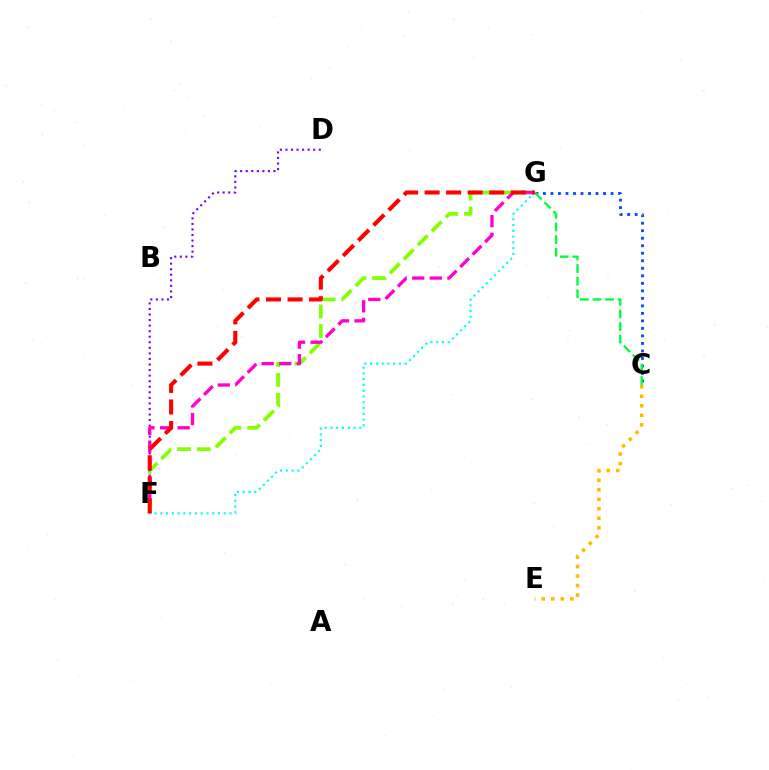{('C', 'E'): [{'color': '#ffbd00', 'line_style': 'dotted', 'thickness': 2.59}], ('F', 'G'): [{'color': '#84ff00', 'line_style': 'dashed', 'thickness': 2.68}, {'color': '#00fff6', 'line_style': 'dotted', 'thickness': 1.57}, {'color': '#ff00cf', 'line_style': 'dashed', 'thickness': 2.39}, {'color': '#ff0000', 'line_style': 'dashed', 'thickness': 2.93}], ('D', 'F'): [{'color': '#7200ff', 'line_style': 'dotted', 'thickness': 1.51}], ('C', 'G'): [{'color': '#004bff', 'line_style': 'dotted', 'thickness': 2.04}, {'color': '#00ff39', 'line_style': 'dashed', 'thickness': 1.71}]}